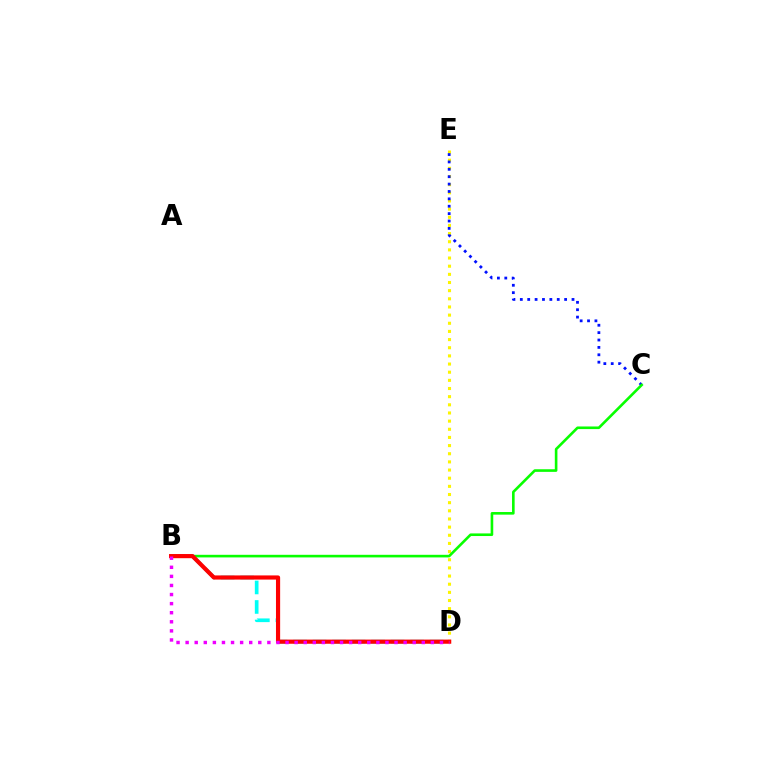{('D', 'E'): [{'color': '#fcf500', 'line_style': 'dotted', 'thickness': 2.22}], ('C', 'E'): [{'color': '#0010ff', 'line_style': 'dotted', 'thickness': 2.01}], ('B', 'D'): [{'color': '#00fff6', 'line_style': 'dashed', 'thickness': 2.65}, {'color': '#ff0000', 'line_style': 'solid', 'thickness': 3.0}, {'color': '#ee00ff', 'line_style': 'dotted', 'thickness': 2.47}], ('B', 'C'): [{'color': '#08ff00', 'line_style': 'solid', 'thickness': 1.88}]}